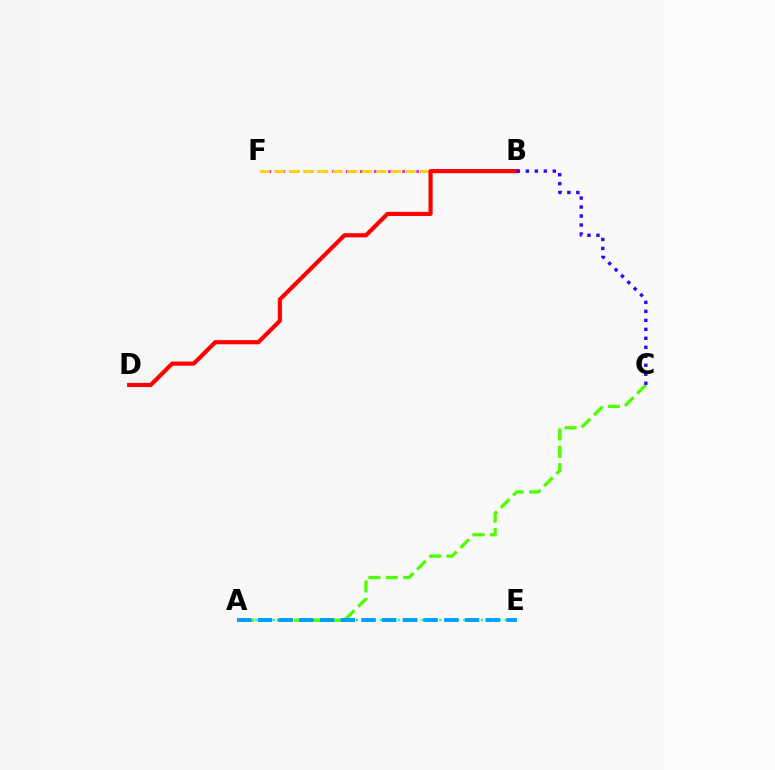{('A', 'E'): [{'color': '#00ff86', 'line_style': 'dotted', 'thickness': 1.62}, {'color': '#009eff', 'line_style': 'dashed', 'thickness': 2.81}], ('B', 'F'): [{'color': '#ff00ed', 'line_style': 'dotted', 'thickness': 1.91}, {'color': '#ffd500', 'line_style': 'dashed', 'thickness': 1.98}], ('B', 'D'): [{'color': '#ff0000', 'line_style': 'solid', 'thickness': 2.99}], ('A', 'C'): [{'color': '#4fff00', 'line_style': 'dashed', 'thickness': 2.36}], ('B', 'C'): [{'color': '#3700ff', 'line_style': 'dotted', 'thickness': 2.44}]}